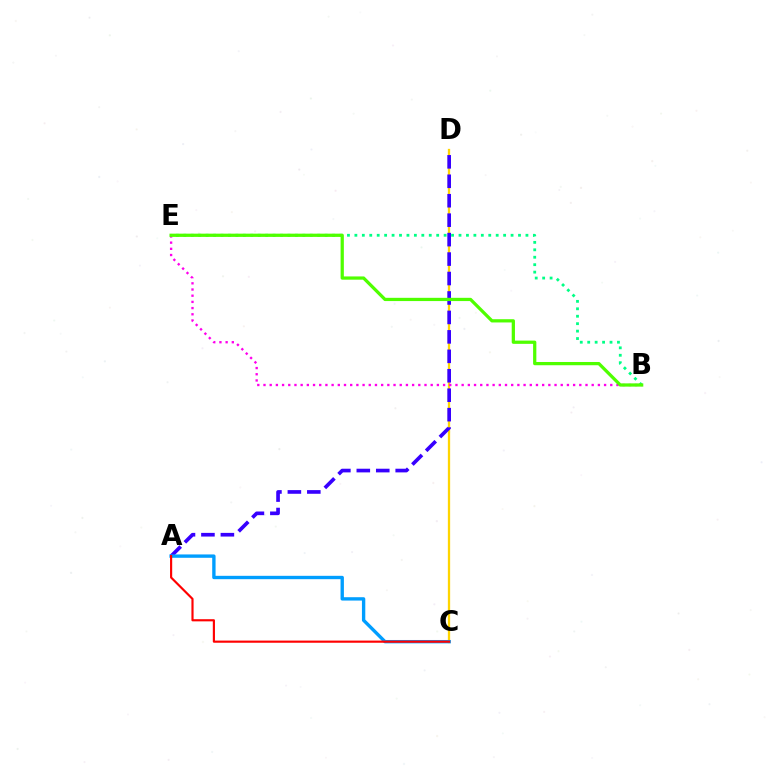{('C', 'D'): [{'color': '#ffd500', 'line_style': 'solid', 'thickness': 1.65}], ('A', 'D'): [{'color': '#3700ff', 'line_style': 'dashed', 'thickness': 2.64}], ('A', 'C'): [{'color': '#009eff', 'line_style': 'solid', 'thickness': 2.42}, {'color': '#ff0000', 'line_style': 'solid', 'thickness': 1.55}], ('B', 'E'): [{'color': '#ff00ed', 'line_style': 'dotted', 'thickness': 1.68}, {'color': '#00ff86', 'line_style': 'dotted', 'thickness': 2.02}, {'color': '#4fff00', 'line_style': 'solid', 'thickness': 2.34}]}